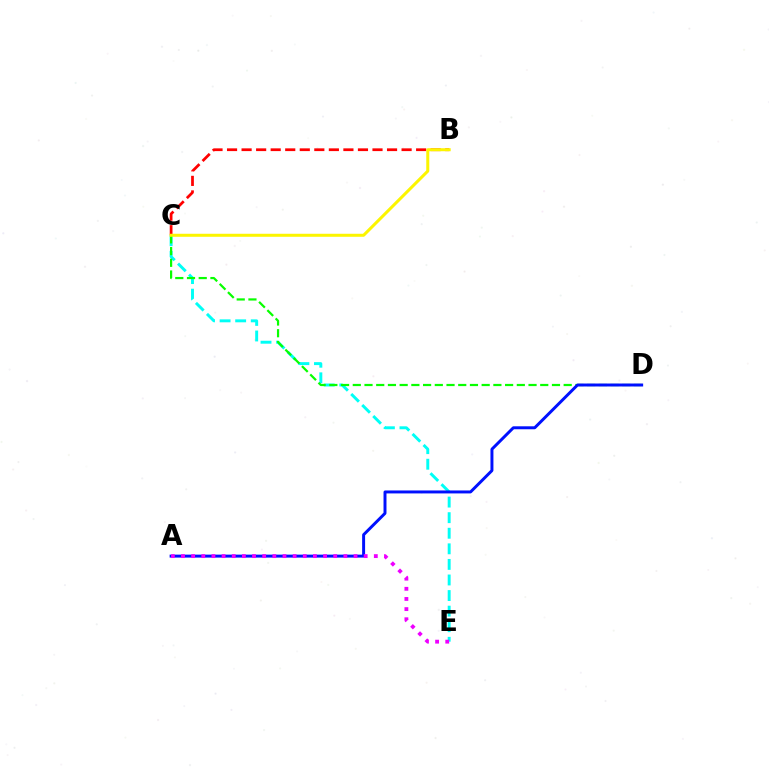{('C', 'E'): [{'color': '#00fff6', 'line_style': 'dashed', 'thickness': 2.12}], ('C', 'D'): [{'color': '#08ff00', 'line_style': 'dashed', 'thickness': 1.59}], ('B', 'C'): [{'color': '#ff0000', 'line_style': 'dashed', 'thickness': 1.98}, {'color': '#fcf500', 'line_style': 'solid', 'thickness': 2.17}], ('A', 'D'): [{'color': '#0010ff', 'line_style': 'solid', 'thickness': 2.13}], ('A', 'E'): [{'color': '#ee00ff', 'line_style': 'dotted', 'thickness': 2.76}]}